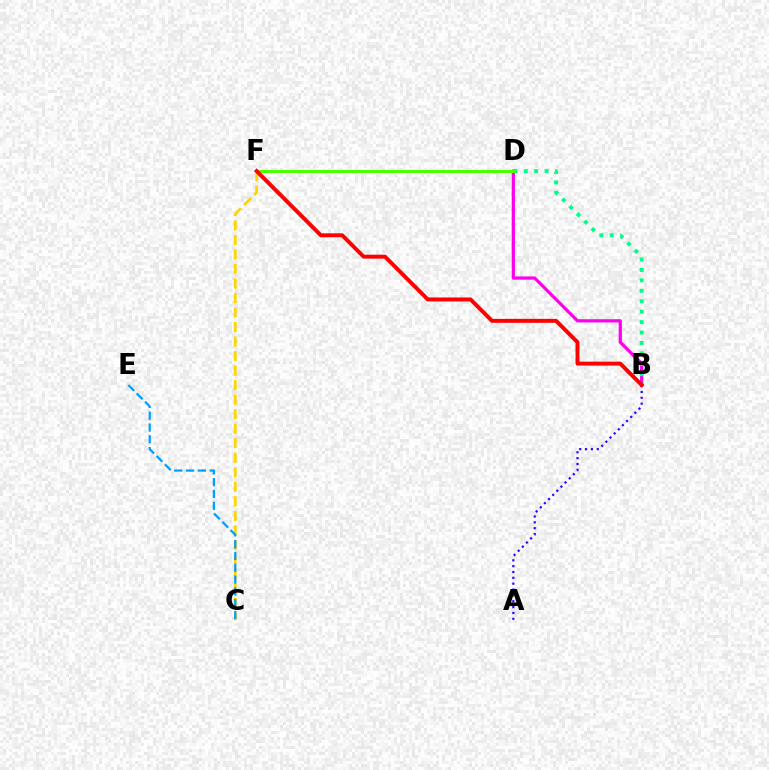{('C', 'F'): [{'color': '#ffd500', 'line_style': 'dashed', 'thickness': 1.97}], ('B', 'D'): [{'color': '#ff00ed', 'line_style': 'solid', 'thickness': 2.32}, {'color': '#00ff86', 'line_style': 'dotted', 'thickness': 2.83}], ('A', 'B'): [{'color': '#3700ff', 'line_style': 'dotted', 'thickness': 1.59}], ('D', 'F'): [{'color': '#4fff00', 'line_style': 'solid', 'thickness': 2.21}], ('B', 'F'): [{'color': '#ff0000', 'line_style': 'solid', 'thickness': 2.84}], ('C', 'E'): [{'color': '#009eff', 'line_style': 'dashed', 'thickness': 1.6}]}